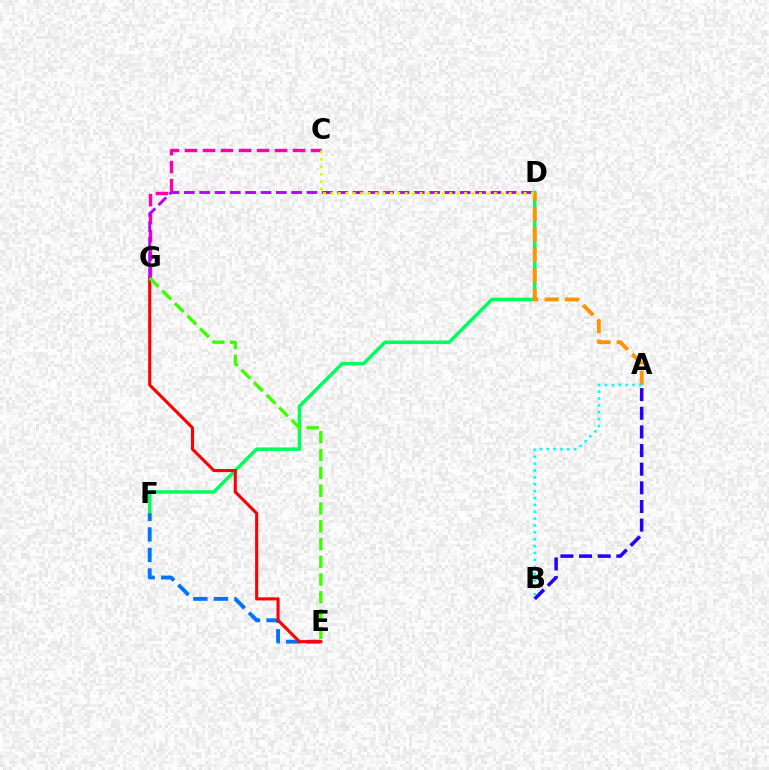{('A', 'B'): [{'color': '#2500ff', 'line_style': 'dashed', 'thickness': 2.53}, {'color': '#00fff6', 'line_style': 'dotted', 'thickness': 1.87}], ('C', 'G'): [{'color': '#ff00ac', 'line_style': 'dashed', 'thickness': 2.45}], ('D', 'F'): [{'color': '#00ff5c', 'line_style': 'solid', 'thickness': 2.53}], ('E', 'F'): [{'color': '#0074ff', 'line_style': 'dashed', 'thickness': 2.79}], ('E', 'G'): [{'color': '#ff0000', 'line_style': 'solid', 'thickness': 2.22}, {'color': '#3dff00', 'line_style': 'dashed', 'thickness': 2.42}], ('A', 'D'): [{'color': '#ff9400', 'line_style': 'dashed', 'thickness': 2.78}], ('D', 'G'): [{'color': '#b900ff', 'line_style': 'dashed', 'thickness': 2.08}], ('C', 'D'): [{'color': '#d1ff00', 'line_style': 'dotted', 'thickness': 2.02}]}